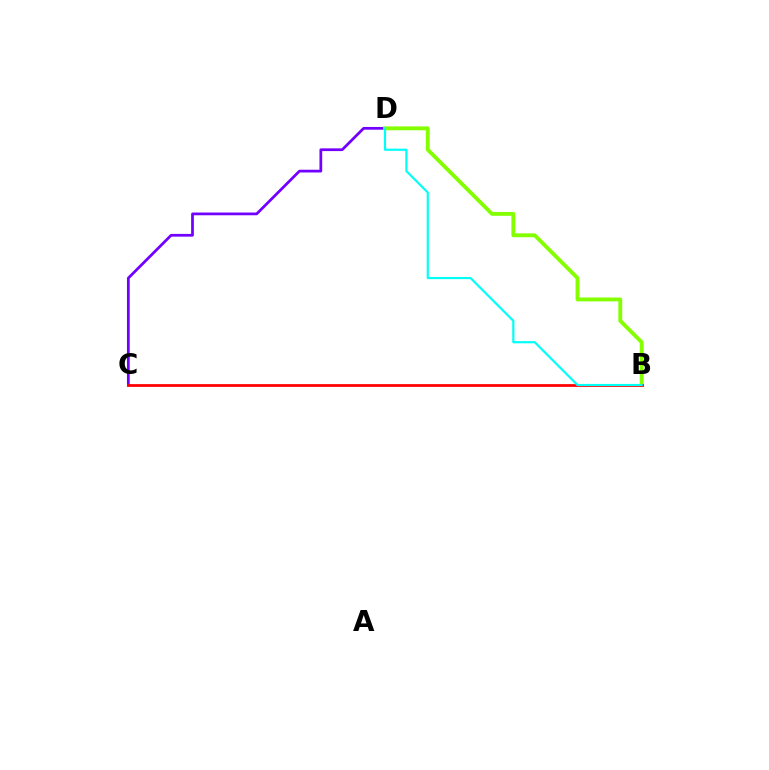{('C', 'D'): [{'color': '#7200ff', 'line_style': 'solid', 'thickness': 1.98}], ('B', 'D'): [{'color': '#84ff00', 'line_style': 'solid', 'thickness': 2.78}, {'color': '#00fff6', 'line_style': 'solid', 'thickness': 1.57}], ('B', 'C'): [{'color': '#ff0000', 'line_style': 'solid', 'thickness': 1.99}]}